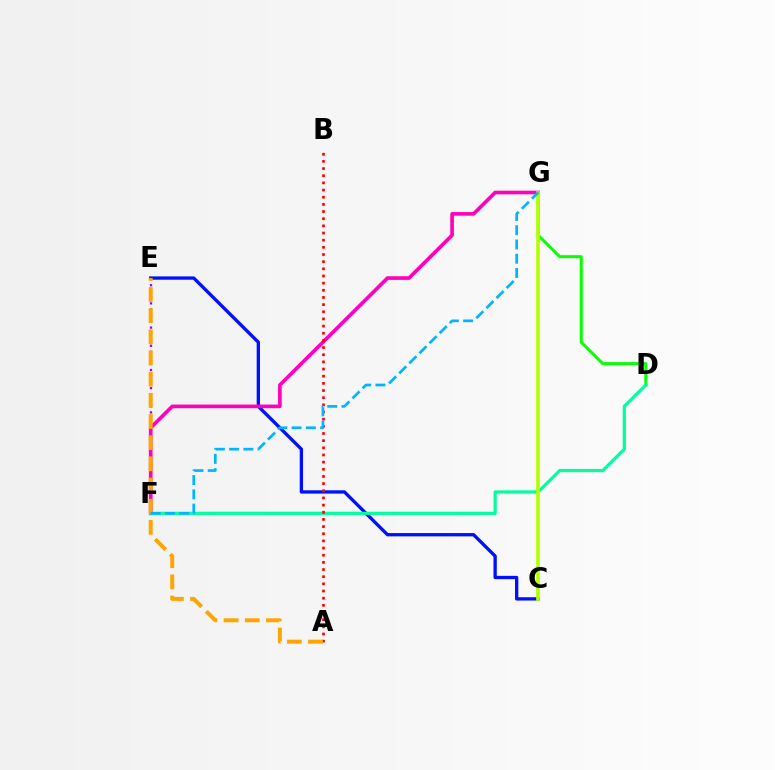{('D', 'G'): [{'color': '#08ff00', 'line_style': 'solid', 'thickness': 2.16}], ('C', 'E'): [{'color': '#0010ff', 'line_style': 'solid', 'thickness': 2.39}], ('E', 'F'): [{'color': '#9b00ff', 'line_style': 'dotted', 'thickness': 1.65}], ('F', 'G'): [{'color': '#ff00bd', 'line_style': 'solid', 'thickness': 2.63}, {'color': '#00b5ff', 'line_style': 'dashed', 'thickness': 1.94}], ('D', 'F'): [{'color': '#00ff9d', 'line_style': 'solid', 'thickness': 2.29}], ('A', 'B'): [{'color': '#ff0000', 'line_style': 'dotted', 'thickness': 1.95}], ('A', 'E'): [{'color': '#ffa500', 'line_style': 'dashed', 'thickness': 2.88}], ('C', 'G'): [{'color': '#b3ff00', 'line_style': 'solid', 'thickness': 2.63}]}